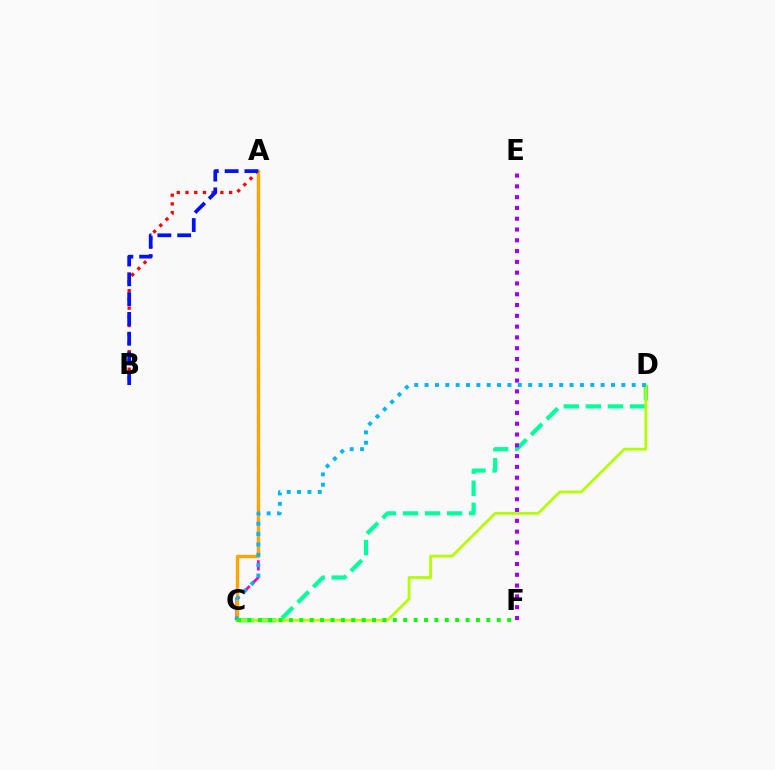{('A', 'B'): [{'color': '#ff0000', 'line_style': 'dotted', 'thickness': 2.37}, {'color': '#0010ff', 'line_style': 'dashed', 'thickness': 2.69}], ('C', 'D'): [{'color': '#00ff9d', 'line_style': 'dashed', 'thickness': 3.0}, {'color': '#b3ff00', 'line_style': 'solid', 'thickness': 2.0}, {'color': '#00b5ff', 'line_style': 'dotted', 'thickness': 2.81}], ('A', 'C'): [{'color': '#ff00bd', 'line_style': 'dashed', 'thickness': 2.0}, {'color': '#ffa500', 'line_style': 'solid', 'thickness': 2.41}], ('E', 'F'): [{'color': '#9b00ff', 'line_style': 'dotted', 'thickness': 2.93}], ('C', 'F'): [{'color': '#08ff00', 'line_style': 'dotted', 'thickness': 2.82}]}